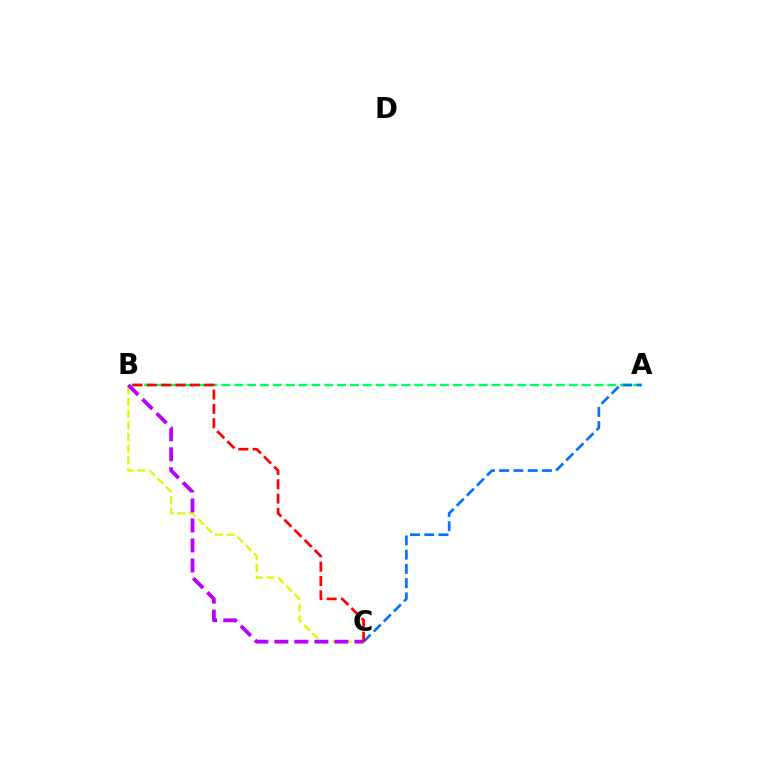{('A', 'B'): [{'color': '#00ff5c', 'line_style': 'dashed', 'thickness': 1.75}], ('A', 'C'): [{'color': '#0074ff', 'line_style': 'dashed', 'thickness': 1.94}], ('B', 'C'): [{'color': '#d1ff00', 'line_style': 'dashed', 'thickness': 1.58}, {'color': '#b900ff', 'line_style': 'dashed', 'thickness': 2.72}, {'color': '#ff0000', 'line_style': 'dashed', 'thickness': 1.94}]}